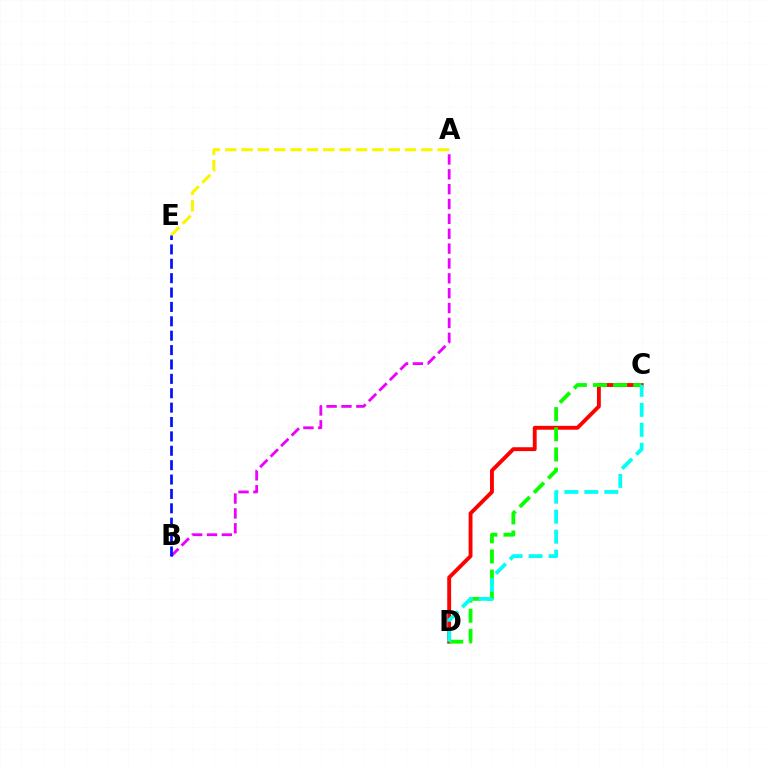{('C', 'D'): [{'color': '#ff0000', 'line_style': 'solid', 'thickness': 2.78}, {'color': '#08ff00', 'line_style': 'dashed', 'thickness': 2.74}, {'color': '#00fff6', 'line_style': 'dashed', 'thickness': 2.72}], ('A', 'B'): [{'color': '#ee00ff', 'line_style': 'dashed', 'thickness': 2.02}], ('A', 'E'): [{'color': '#fcf500', 'line_style': 'dashed', 'thickness': 2.22}], ('B', 'E'): [{'color': '#0010ff', 'line_style': 'dashed', 'thickness': 1.95}]}